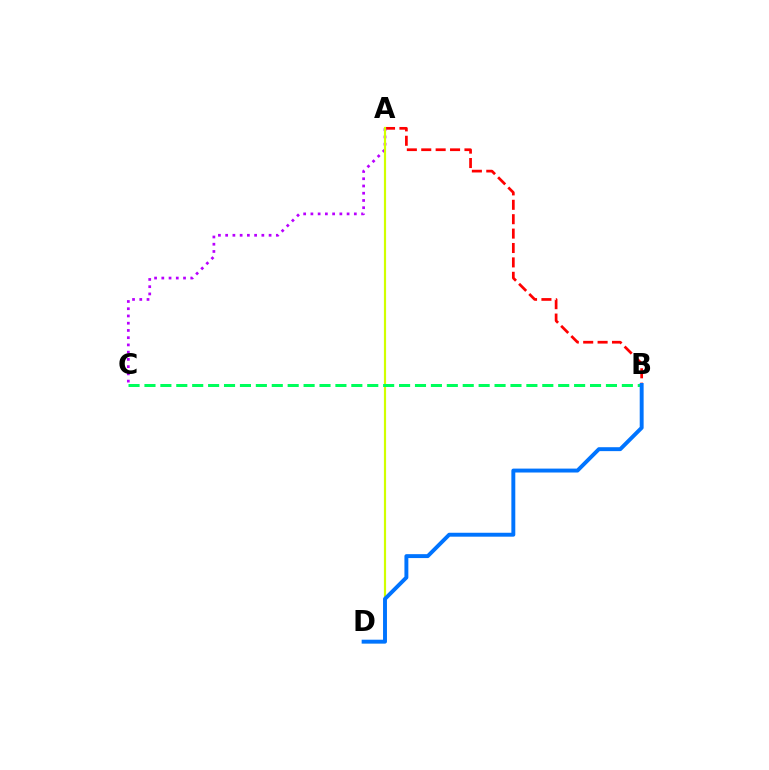{('A', 'B'): [{'color': '#ff0000', 'line_style': 'dashed', 'thickness': 1.96}], ('A', 'C'): [{'color': '#b900ff', 'line_style': 'dotted', 'thickness': 1.97}], ('A', 'D'): [{'color': '#d1ff00', 'line_style': 'solid', 'thickness': 1.57}], ('B', 'C'): [{'color': '#00ff5c', 'line_style': 'dashed', 'thickness': 2.16}], ('B', 'D'): [{'color': '#0074ff', 'line_style': 'solid', 'thickness': 2.82}]}